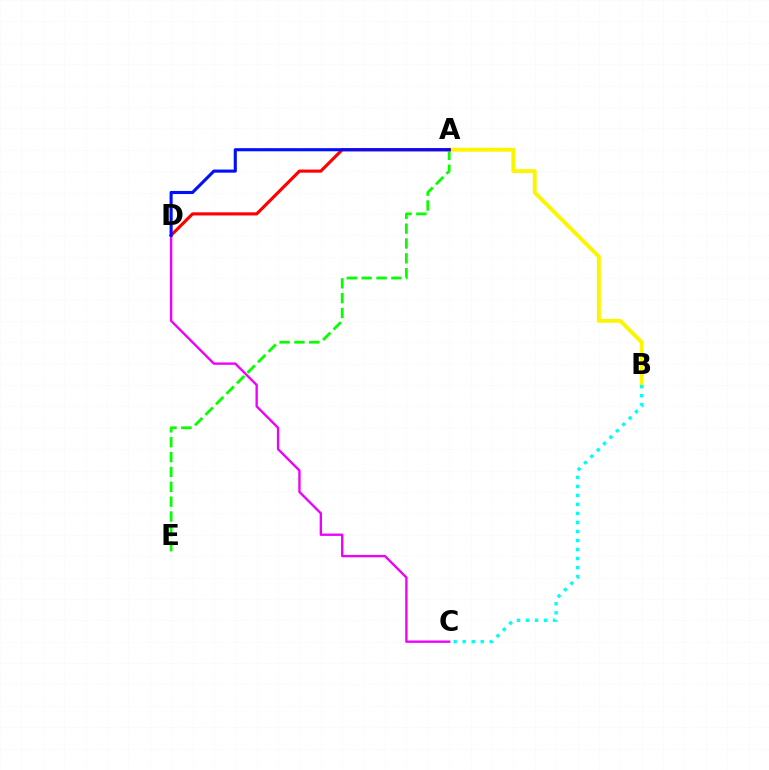{('A', 'E'): [{'color': '#08ff00', 'line_style': 'dashed', 'thickness': 2.02}], ('C', 'D'): [{'color': '#ee00ff', 'line_style': 'solid', 'thickness': 1.7}], ('A', 'B'): [{'color': '#fcf500', 'line_style': 'solid', 'thickness': 2.83}], ('B', 'C'): [{'color': '#00fff6', 'line_style': 'dotted', 'thickness': 2.45}], ('A', 'D'): [{'color': '#ff0000', 'line_style': 'solid', 'thickness': 2.25}, {'color': '#0010ff', 'line_style': 'solid', 'thickness': 2.24}]}